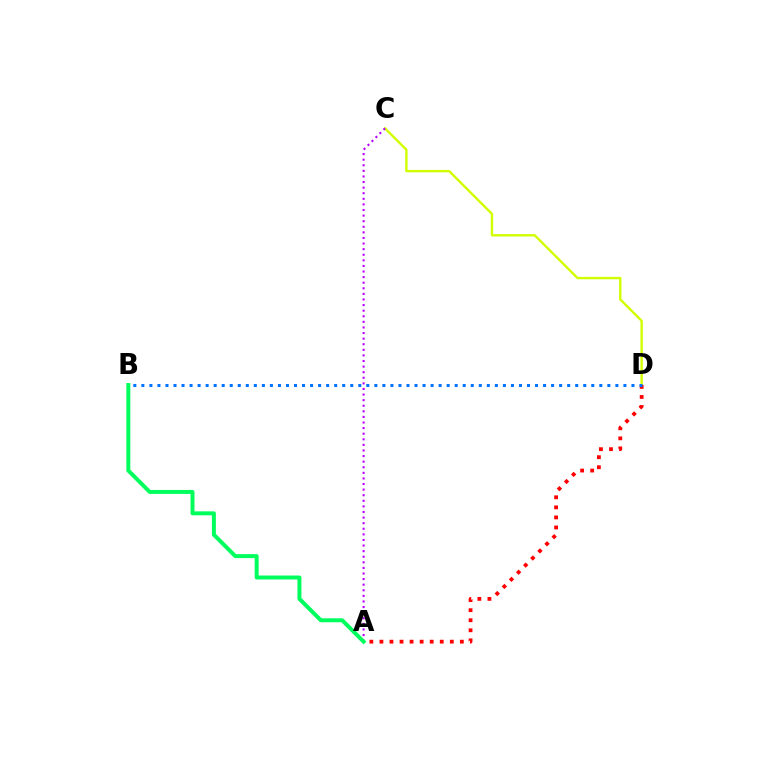{('C', 'D'): [{'color': '#d1ff00', 'line_style': 'solid', 'thickness': 1.72}], ('A', 'C'): [{'color': '#b900ff', 'line_style': 'dotted', 'thickness': 1.52}], ('A', 'B'): [{'color': '#00ff5c', 'line_style': 'solid', 'thickness': 2.86}], ('A', 'D'): [{'color': '#ff0000', 'line_style': 'dotted', 'thickness': 2.73}], ('B', 'D'): [{'color': '#0074ff', 'line_style': 'dotted', 'thickness': 2.18}]}